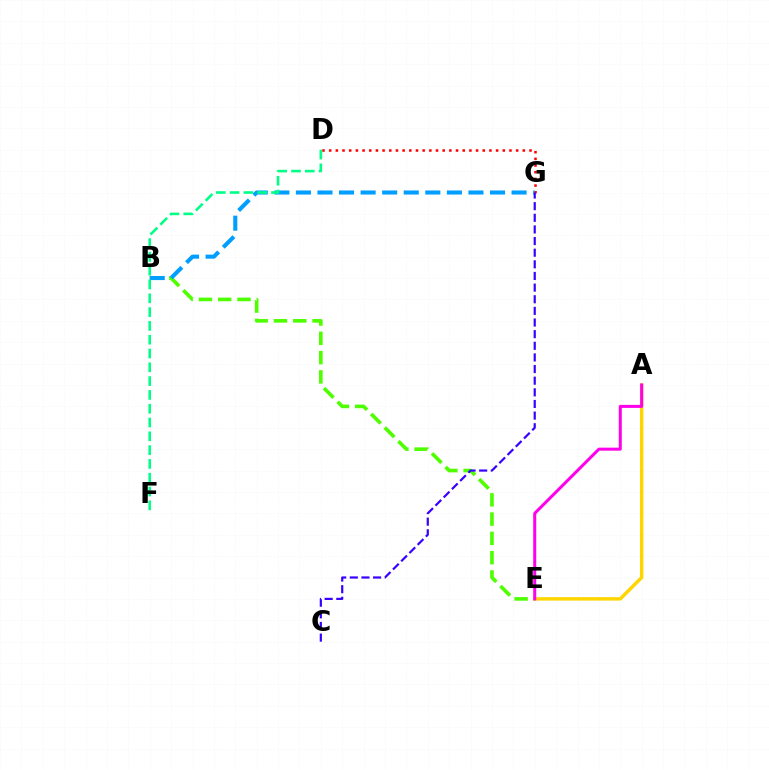{('D', 'G'): [{'color': '#ff0000', 'line_style': 'dotted', 'thickness': 1.81}], ('B', 'E'): [{'color': '#4fff00', 'line_style': 'dashed', 'thickness': 2.62}], ('B', 'G'): [{'color': '#009eff', 'line_style': 'dashed', 'thickness': 2.93}], ('A', 'E'): [{'color': '#ffd500', 'line_style': 'solid', 'thickness': 2.47}, {'color': '#ff00ed', 'line_style': 'solid', 'thickness': 2.18}], ('D', 'F'): [{'color': '#00ff86', 'line_style': 'dashed', 'thickness': 1.87}], ('C', 'G'): [{'color': '#3700ff', 'line_style': 'dashed', 'thickness': 1.58}]}